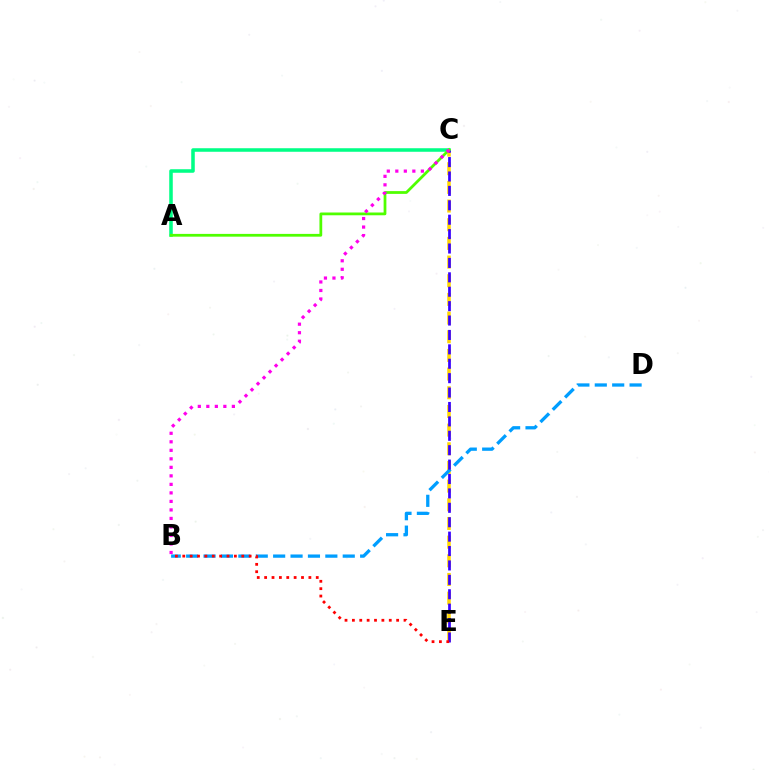{('C', 'E'): [{'color': '#ffd500', 'line_style': 'dashed', 'thickness': 2.54}, {'color': '#3700ff', 'line_style': 'dashed', 'thickness': 1.96}], ('A', 'C'): [{'color': '#00ff86', 'line_style': 'solid', 'thickness': 2.55}, {'color': '#4fff00', 'line_style': 'solid', 'thickness': 1.99}], ('B', 'D'): [{'color': '#009eff', 'line_style': 'dashed', 'thickness': 2.36}], ('B', 'C'): [{'color': '#ff00ed', 'line_style': 'dotted', 'thickness': 2.31}], ('B', 'E'): [{'color': '#ff0000', 'line_style': 'dotted', 'thickness': 2.0}]}